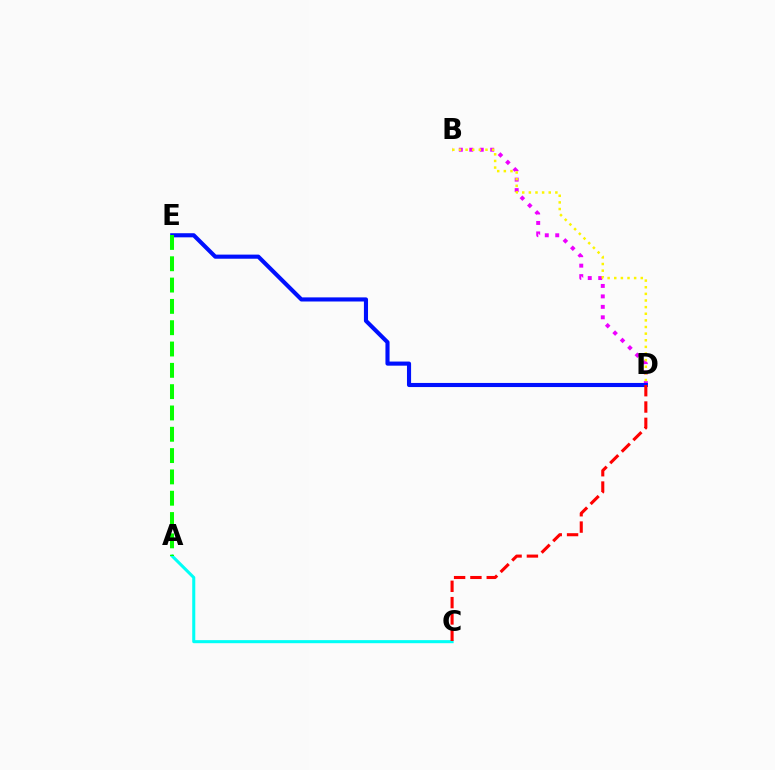{('B', 'D'): [{'color': '#ee00ff', 'line_style': 'dotted', 'thickness': 2.84}, {'color': '#fcf500', 'line_style': 'dotted', 'thickness': 1.8}], ('A', 'C'): [{'color': '#00fff6', 'line_style': 'solid', 'thickness': 2.2}], ('D', 'E'): [{'color': '#0010ff', 'line_style': 'solid', 'thickness': 2.96}], ('A', 'E'): [{'color': '#08ff00', 'line_style': 'dashed', 'thickness': 2.9}], ('C', 'D'): [{'color': '#ff0000', 'line_style': 'dashed', 'thickness': 2.22}]}